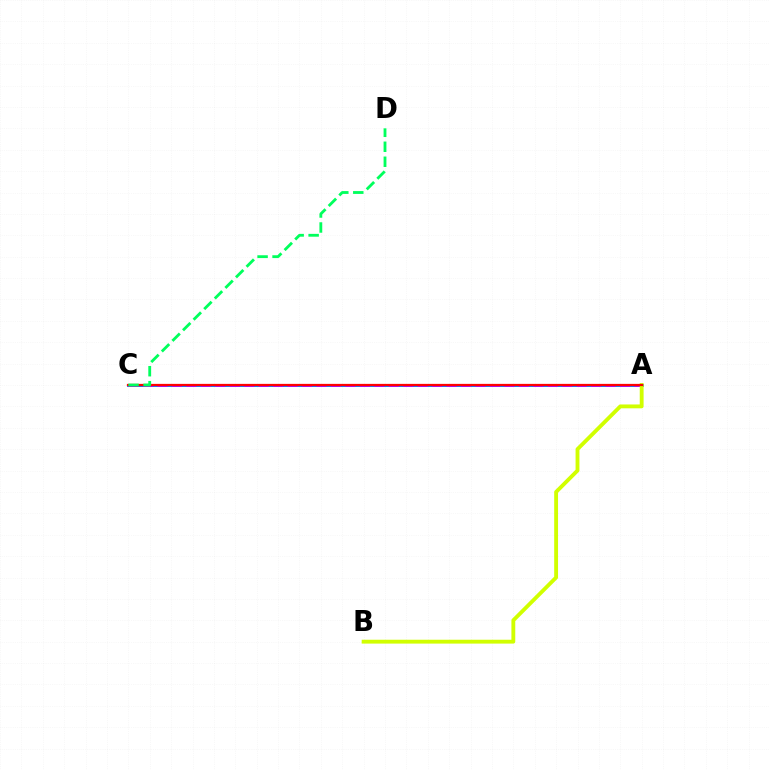{('A', 'C'): [{'color': '#0074ff', 'line_style': 'solid', 'thickness': 2.05}, {'color': '#b900ff', 'line_style': 'dashed', 'thickness': 1.96}, {'color': '#ff0000', 'line_style': 'solid', 'thickness': 1.62}], ('A', 'B'): [{'color': '#d1ff00', 'line_style': 'solid', 'thickness': 2.78}], ('C', 'D'): [{'color': '#00ff5c', 'line_style': 'dashed', 'thickness': 2.03}]}